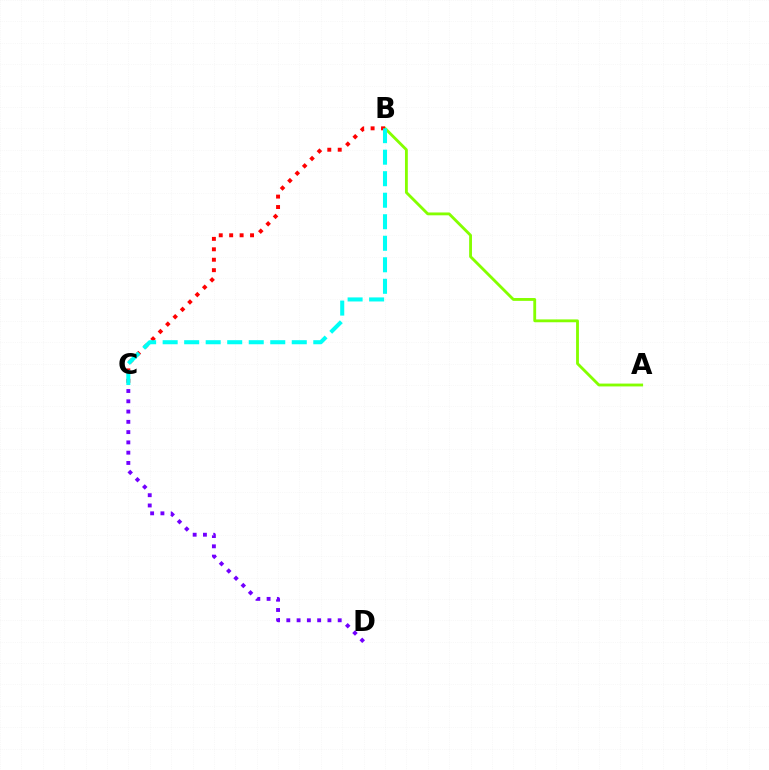{('A', 'B'): [{'color': '#84ff00', 'line_style': 'solid', 'thickness': 2.05}], ('B', 'C'): [{'color': '#ff0000', 'line_style': 'dotted', 'thickness': 2.84}, {'color': '#00fff6', 'line_style': 'dashed', 'thickness': 2.92}], ('C', 'D'): [{'color': '#7200ff', 'line_style': 'dotted', 'thickness': 2.79}]}